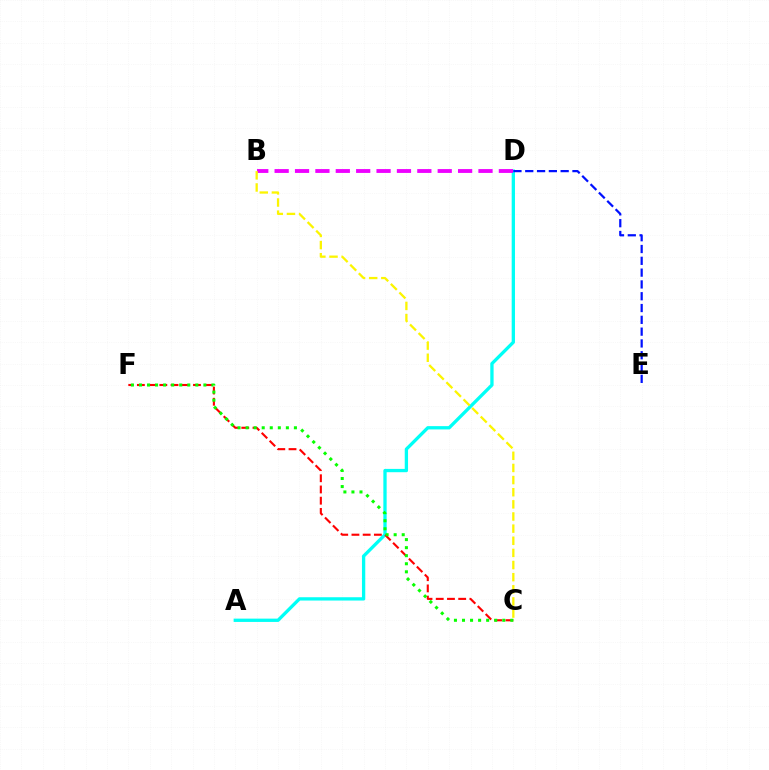{('A', 'D'): [{'color': '#00fff6', 'line_style': 'solid', 'thickness': 2.38}], ('C', 'F'): [{'color': '#ff0000', 'line_style': 'dashed', 'thickness': 1.52}, {'color': '#08ff00', 'line_style': 'dotted', 'thickness': 2.19}], ('B', 'D'): [{'color': '#ee00ff', 'line_style': 'dashed', 'thickness': 2.77}], ('B', 'C'): [{'color': '#fcf500', 'line_style': 'dashed', 'thickness': 1.65}], ('D', 'E'): [{'color': '#0010ff', 'line_style': 'dashed', 'thickness': 1.6}]}